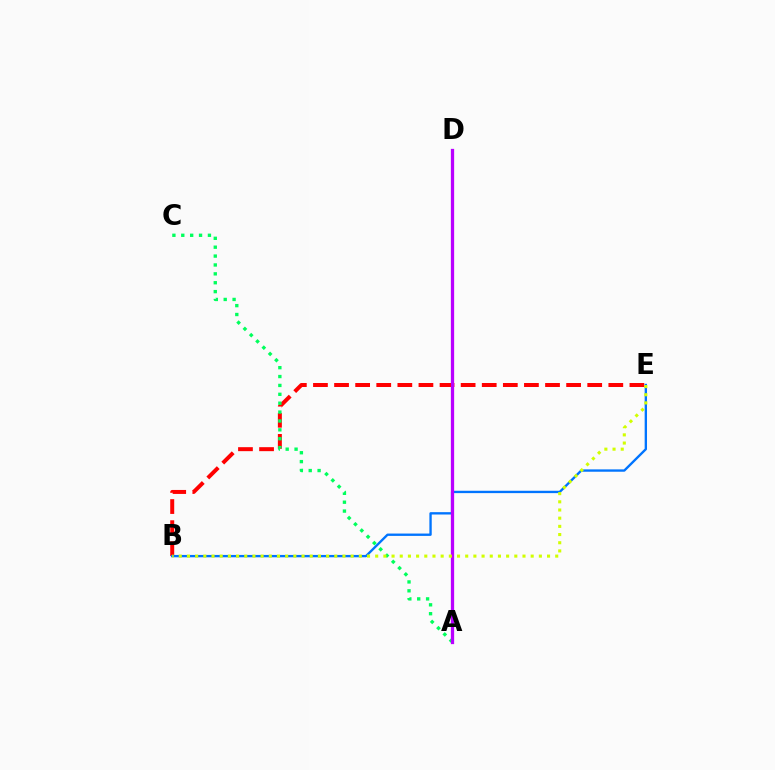{('B', 'E'): [{'color': '#ff0000', 'line_style': 'dashed', 'thickness': 2.87}, {'color': '#0074ff', 'line_style': 'solid', 'thickness': 1.69}, {'color': '#d1ff00', 'line_style': 'dotted', 'thickness': 2.22}], ('A', 'C'): [{'color': '#00ff5c', 'line_style': 'dotted', 'thickness': 2.41}], ('A', 'D'): [{'color': '#b900ff', 'line_style': 'solid', 'thickness': 2.36}]}